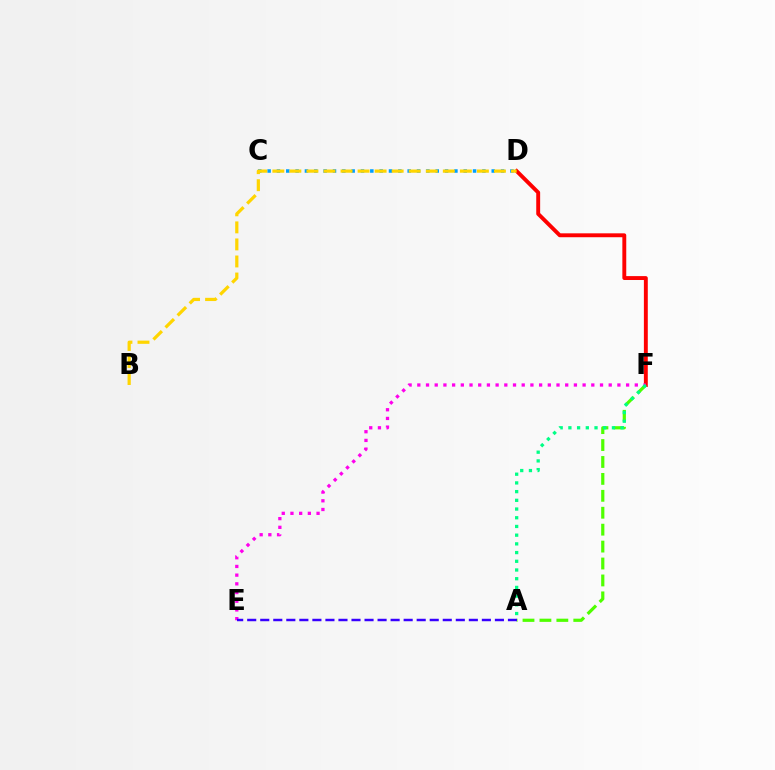{('A', 'F'): [{'color': '#4fff00', 'line_style': 'dashed', 'thickness': 2.3}, {'color': '#00ff86', 'line_style': 'dotted', 'thickness': 2.37}], ('D', 'F'): [{'color': '#ff0000', 'line_style': 'solid', 'thickness': 2.81}], ('E', 'F'): [{'color': '#ff00ed', 'line_style': 'dotted', 'thickness': 2.36}], ('C', 'D'): [{'color': '#009eff', 'line_style': 'dotted', 'thickness': 2.54}], ('B', 'D'): [{'color': '#ffd500', 'line_style': 'dashed', 'thickness': 2.32}], ('A', 'E'): [{'color': '#3700ff', 'line_style': 'dashed', 'thickness': 1.77}]}